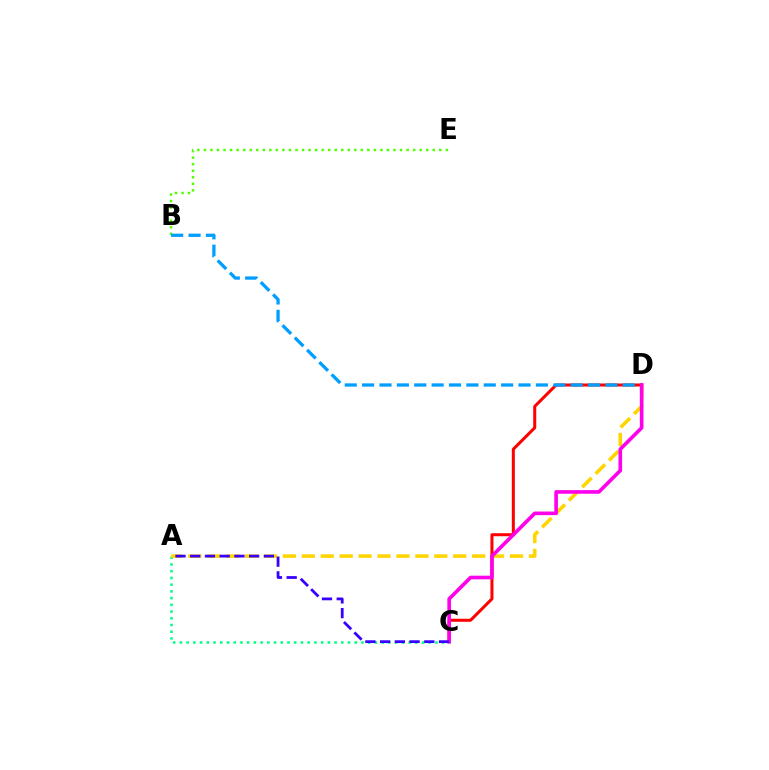{('A', 'C'): [{'color': '#00ff86', 'line_style': 'dotted', 'thickness': 1.83}, {'color': '#3700ff', 'line_style': 'dashed', 'thickness': 2.0}], ('B', 'E'): [{'color': '#4fff00', 'line_style': 'dotted', 'thickness': 1.78}], ('A', 'D'): [{'color': '#ffd500', 'line_style': 'dashed', 'thickness': 2.57}], ('C', 'D'): [{'color': '#ff0000', 'line_style': 'solid', 'thickness': 2.18}, {'color': '#ff00ed', 'line_style': 'solid', 'thickness': 2.61}], ('B', 'D'): [{'color': '#009eff', 'line_style': 'dashed', 'thickness': 2.36}]}